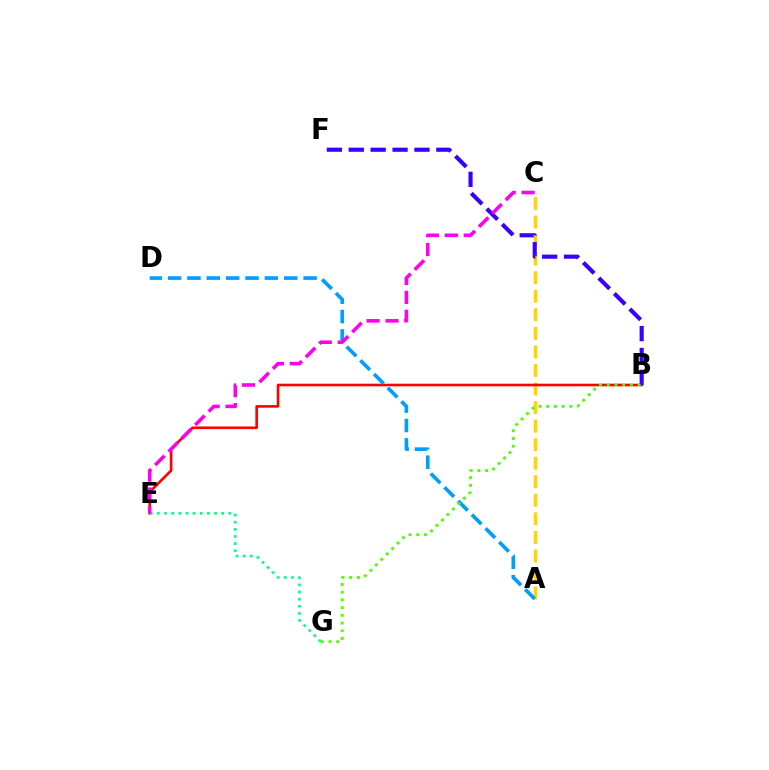{('A', 'C'): [{'color': '#ffd500', 'line_style': 'dashed', 'thickness': 2.52}], ('B', 'E'): [{'color': '#ff0000', 'line_style': 'solid', 'thickness': 1.88}], ('E', 'G'): [{'color': '#00ff86', 'line_style': 'dotted', 'thickness': 1.94}], ('A', 'D'): [{'color': '#009eff', 'line_style': 'dashed', 'thickness': 2.63}], ('B', 'F'): [{'color': '#3700ff', 'line_style': 'dashed', 'thickness': 2.97}], ('C', 'E'): [{'color': '#ff00ed', 'line_style': 'dashed', 'thickness': 2.57}], ('B', 'G'): [{'color': '#4fff00', 'line_style': 'dotted', 'thickness': 2.1}]}